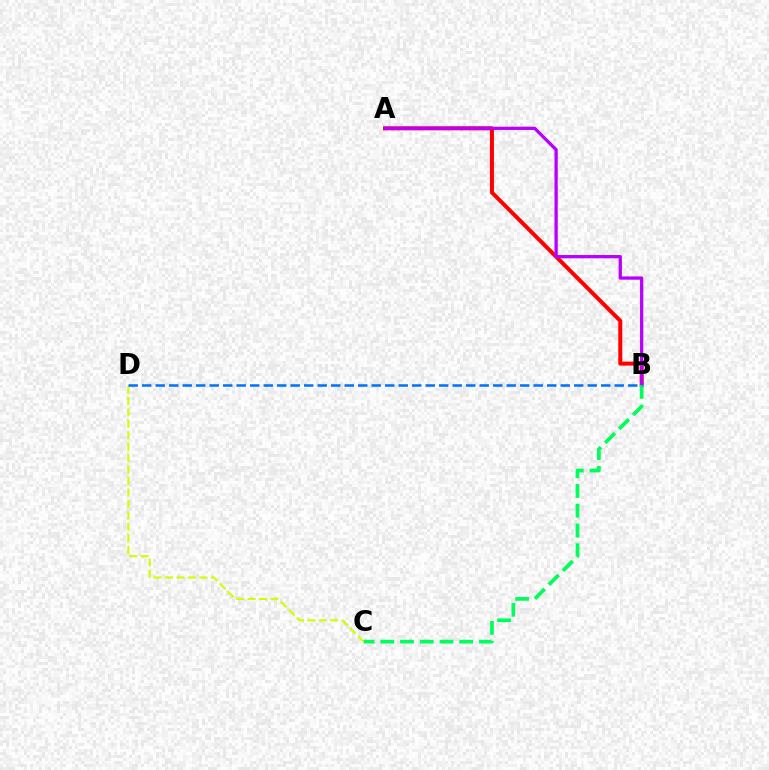{('A', 'B'): [{'color': '#ff0000', 'line_style': 'solid', 'thickness': 2.87}, {'color': '#b900ff', 'line_style': 'solid', 'thickness': 2.36}], ('C', 'D'): [{'color': '#d1ff00', 'line_style': 'dashed', 'thickness': 1.55}], ('B', 'C'): [{'color': '#00ff5c', 'line_style': 'dashed', 'thickness': 2.68}], ('B', 'D'): [{'color': '#0074ff', 'line_style': 'dashed', 'thickness': 1.83}]}